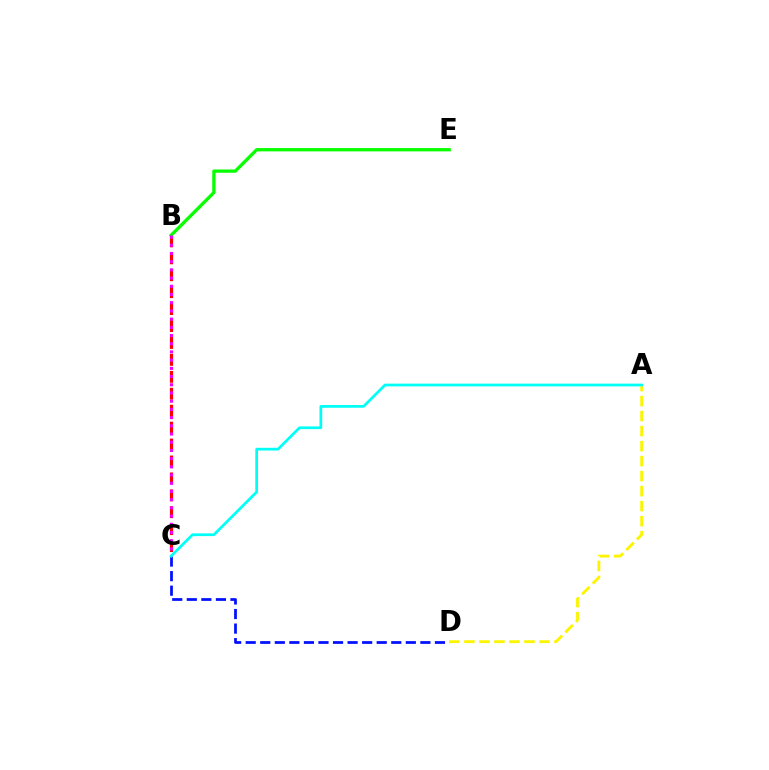{('B', 'C'): [{'color': '#ff0000', 'line_style': 'dashed', 'thickness': 2.3}, {'color': '#ee00ff', 'line_style': 'dotted', 'thickness': 2.23}], ('C', 'D'): [{'color': '#0010ff', 'line_style': 'dashed', 'thickness': 1.98}], ('A', 'D'): [{'color': '#fcf500', 'line_style': 'dashed', 'thickness': 2.04}], ('B', 'E'): [{'color': '#08ff00', 'line_style': 'solid', 'thickness': 2.37}], ('A', 'C'): [{'color': '#00fff6', 'line_style': 'solid', 'thickness': 1.97}]}